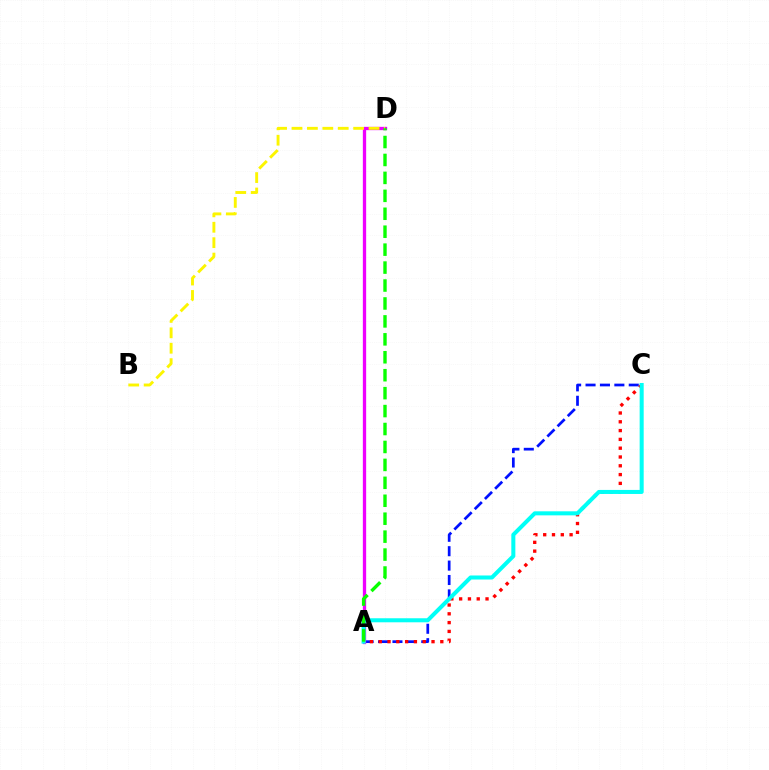{('A', 'C'): [{'color': '#0010ff', 'line_style': 'dashed', 'thickness': 1.96}, {'color': '#ff0000', 'line_style': 'dotted', 'thickness': 2.39}, {'color': '#00fff6', 'line_style': 'solid', 'thickness': 2.91}], ('A', 'D'): [{'color': '#ee00ff', 'line_style': 'solid', 'thickness': 2.38}, {'color': '#08ff00', 'line_style': 'dashed', 'thickness': 2.44}], ('B', 'D'): [{'color': '#fcf500', 'line_style': 'dashed', 'thickness': 2.09}]}